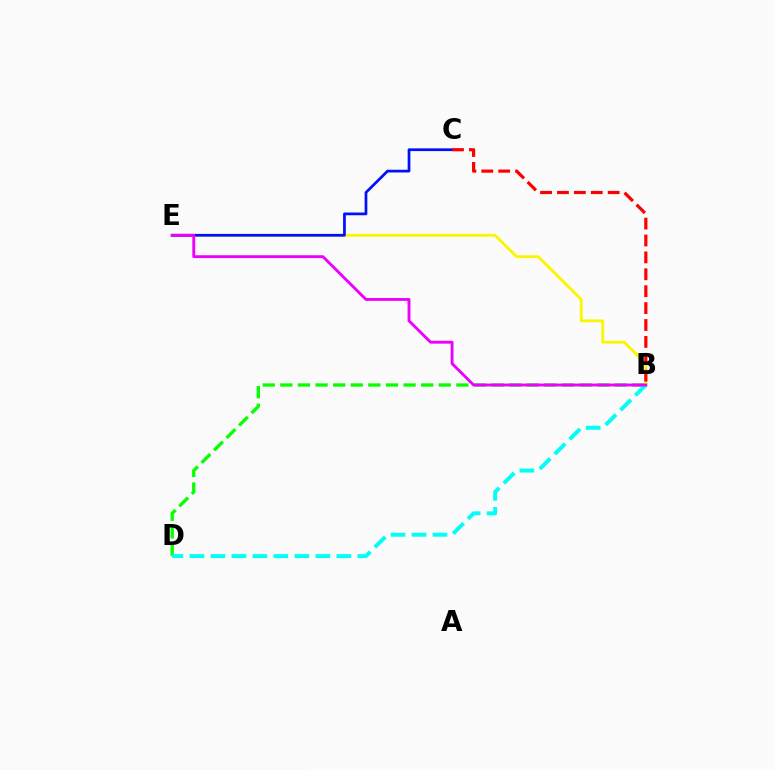{('B', 'D'): [{'color': '#08ff00', 'line_style': 'dashed', 'thickness': 2.39}, {'color': '#00fff6', 'line_style': 'dashed', 'thickness': 2.85}], ('B', 'E'): [{'color': '#fcf500', 'line_style': 'solid', 'thickness': 2.06}, {'color': '#ee00ff', 'line_style': 'solid', 'thickness': 2.07}], ('C', 'E'): [{'color': '#0010ff', 'line_style': 'solid', 'thickness': 1.97}], ('B', 'C'): [{'color': '#ff0000', 'line_style': 'dashed', 'thickness': 2.3}]}